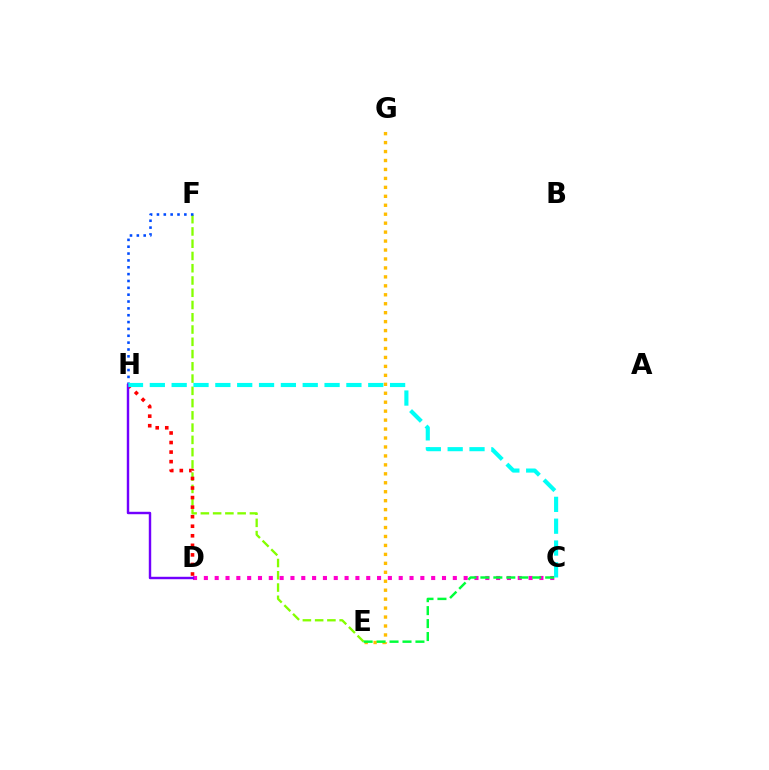{('E', 'F'): [{'color': '#84ff00', 'line_style': 'dashed', 'thickness': 1.67}], ('C', 'D'): [{'color': '#ff00cf', 'line_style': 'dotted', 'thickness': 2.94}], ('D', 'H'): [{'color': '#ff0000', 'line_style': 'dotted', 'thickness': 2.6}, {'color': '#7200ff', 'line_style': 'solid', 'thickness': 1.75}], ('F', 'H'): [{'color': '#004bff', 'line_style': 'dotted', 'thickness': 1.86}], ('E', 'G'): [{'color': '#ffbd00', 'line_style': 'dotted', 'thickness': 2.43}], ('C', 'E'): [{'color': '#00ff39', 'line_style': 'dashed', 'thickness': 1.76}], ('C', 'H'): [{'color': '#00fff6', 'line_style': 'dashed', 'thickness': 2.97}]}